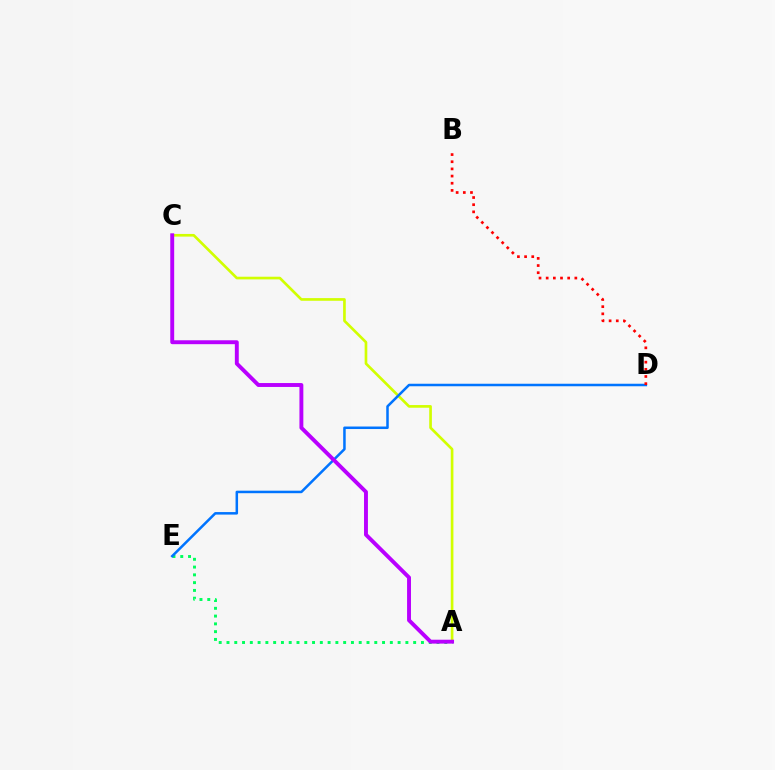{('A', 'E'): [{'color': '#00ff5c', 'line_style': 'dotted', 'thickness': 2.11}], ('A', 'C'): [{'color': '#d1ff00', 'line_style': 'solid', 'thickness': 1.92}, {'color': '#b900ff', 'line_style': 'solid', 'thickness': 2.81}], ('D', 'E'): [{'color': '#0074ff', 'line_style': 'solid', 'thickness': 1.81}], ('B', 'D'): [{'color': '#ff0000', 'line_style': 'dotted', 'thickness': 1.95}]}